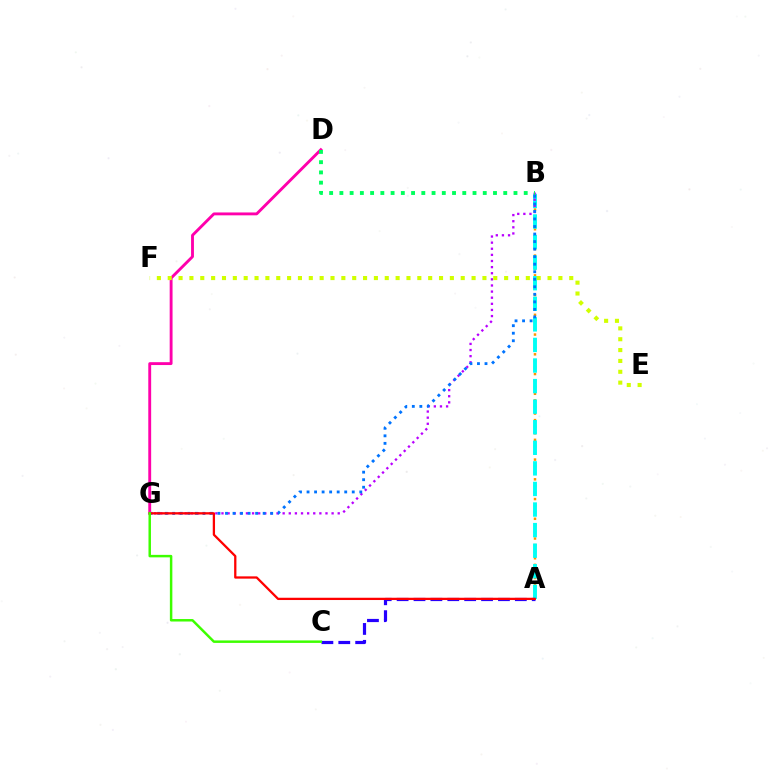{('A', 'B'): [{'color': '#ff9400', 'line_style': 'dotted', 'thickness': 1.79}, {'color': '#00fff6', 'line_style': 'dashed', 'thickness': 2.79}], ('B', 'G'): [{'color': '#b900ff', 'line_style': 'dotted', 'thickness': 1.66}, {'color': '#0074ff', 'line_style': 'dotted', 'thickness': 2.05}], ('D', 'G'): [{'color': '#ff00ac', 'line_style': 'solid', 'thickness': 2.07}], ('B', 'D'): [{'color': '#00ff5c', 'line_style': 'dotted', 'thickness': 2.78}], ('E', 'F'): [{'color': '#d1ff00', 'line_style': 'dotted', 'thickness': 2.95}], ('A', 'C'): [{'color': '#2500ff', 'line_style': 'dashed', 'thickness': 2.29}], ('A', 'G'): [{'color': '#ff0000', 'line_style': 'solid', 'thickness': 1.64}], ('C', 'G'): [{'color': '#3dff00', 'line_style': 'solid', 'thickness': 1.78}]}